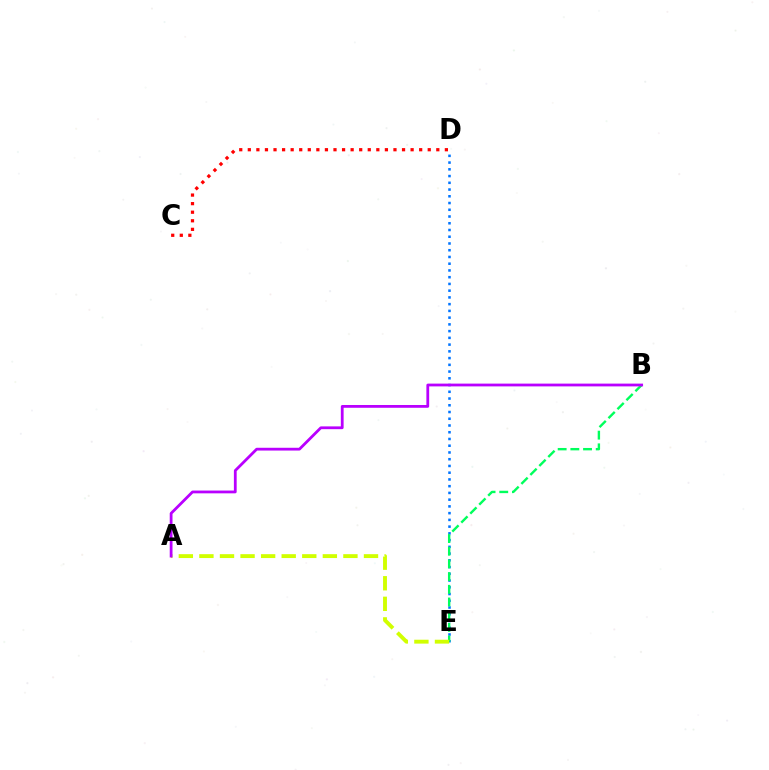{('D', 'E'): [{'color': '#0074ff', 'line_style': 'dotted', 'thickness': 1.83}], ('B', 'E'): [{'color': '#00ff5c', 'line_style': 'dashed', 'thickness': 1.72}], ('A', 'E'): [{'color': '#d1ff00', 'line_style': 'dashed', 'thickness': 2.79}], ('C', 'D'): [{'color': '#ff0000', 'line_style': 'dotted', 'thickness': 2.33}], ('A', 'B'): [{'color': '#b900ff', 'line_style': 'solid', 'thickness': 2.0}]}